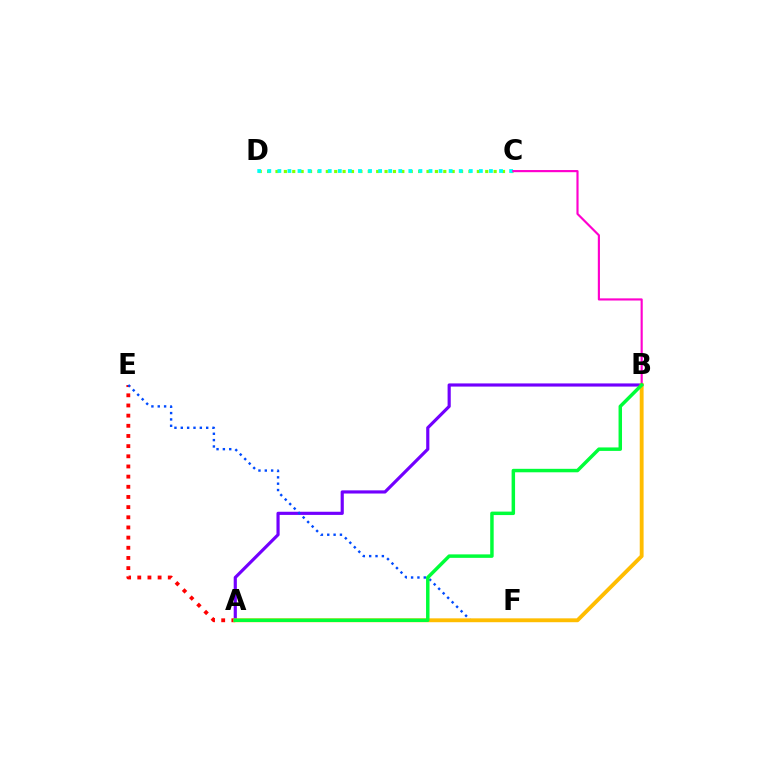{('C', 'D'): [{'color': '#84ff00', 'line_style': 'dotted', 'thickness': 2.28}, {'color': '#00fff6', 'line_style': 'dotted', 'thickness': 2.74}], ('A', 'E'): [{'color': '#ff0000', 'line_style': 'dotted', 'thickness': 2.76}], ('A', 'B'): [{'color': '#7200ff', 'line_style': 'solid', 'thickness': 2.28}, {'color': '#ffbd00', 'line_style': 'solid', 'thickness': 2.78}, {'color': '#00ff39', 'line_style': 'solid', 'thickness': 2.5}], ('E', 'F'): [{'color': '#004bff', 'line_style': 'dotted', 'thickness': 1.72}], ('B', 'C'): [{'color': '#ff00cf', 'line_style': 'solid', 'thickness': 1.55}]}